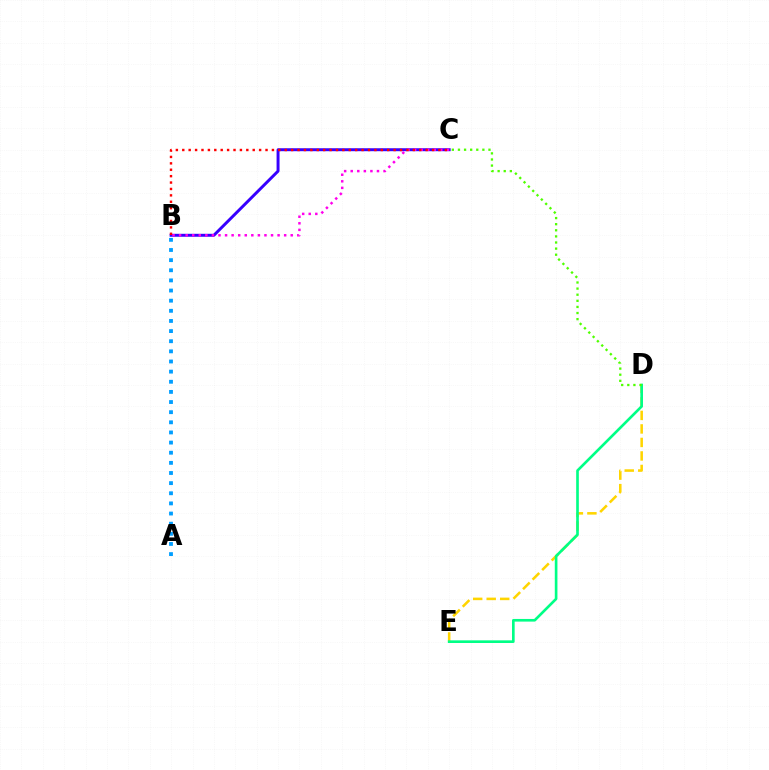{('D', 'E'): [{'color': '#ffd500', 'line_style': 'dashed', 'thickness': 1.84}, {'color': '#00ff86', 'line_style': 'solid', 'thickness': 1.91}], ('B', 'C'): [{'color': '#3700ff', 'line_style': 'solid', 'thickness': 2.13}, {'color': '#ff00ed', 'line_style': 'dotted', 'thickness': 1.78}, {'color': '#ff0000', 'line_style': 'dotted', 'thickness': 1.74}], ('A', 'B'): [{'color': '#009eff', 'line_style': 'dotted', 'thickness': 2.75}], ('C', 'D'): [{'color': '#4fff00', 'line_style': 'dotted', 'thickness': 1.66}]}